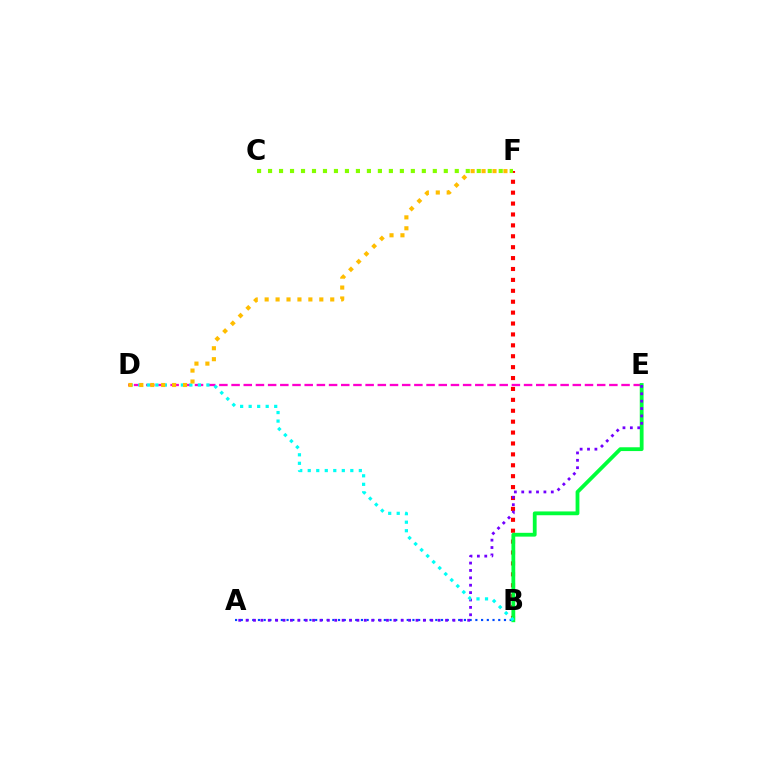{('A', 'B'): [{'color': '#004bff', 'line_style': 'dotted', 'thickness': 1.55}], ('B', 'F'): [{'color': '#ff0000', 'line_style': 'dotted', 'thickness': 2.96}], ('D', 'E'): [{'color': '#ff00cf', 'line_style': 'dashed', 'thickness': 1.66}], ('C', 'F'): [{'color': '#84ff00', 'line_style': 'dotted', 'thickness': 2.98}], ('B', 'E'): [{'color': '#00ff39', 'line_style': 'solid', 'thickness': 2.74}], ('A', 'E'): [{'color': '#7200ff', 'line_style': 'dotted', 'thickness': 2.01}], ('B', 'D'): [{'color': '#00fff6', 'line_style': 'dotted', 'thickness': 2.31}], ('D', 'F'): [{'color': '#ffbd00', 'line_style': 'dotted', 'thickness': 2.97}]}